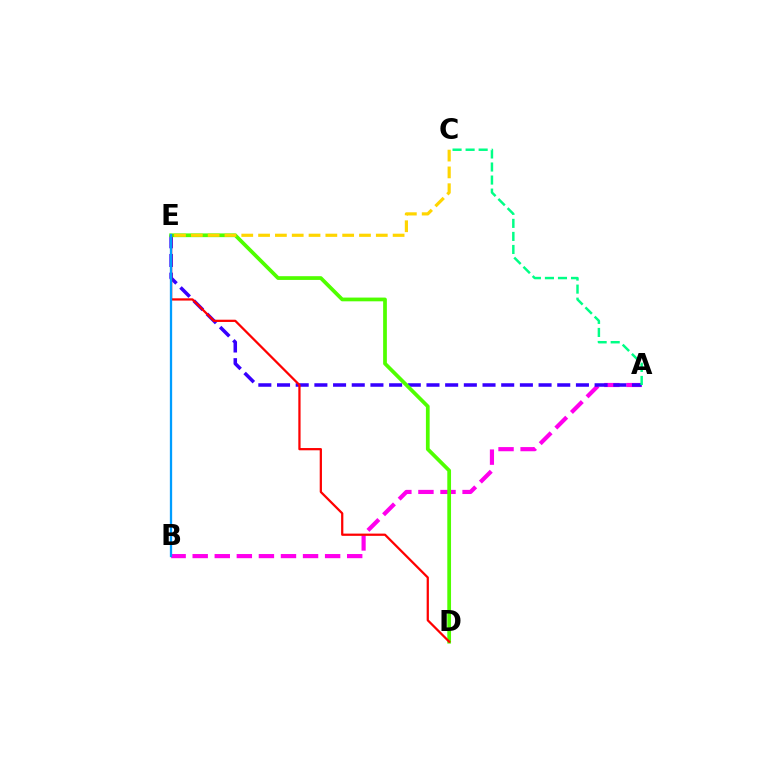{('A', 'B'): [{'color': '#ff00ed', 'line_style': 'dashed', 'thickness': 3.0}], ('A', 'E'): [{'color': '#3700ff', 'line_style': 'dashed', 'thickness': 2.54}], ('D', 'E'): [{'color': '#4fff00', 'line_style': 'solid', 'thickness': 2.69}, {'color': '#ff0000', 'line_style': 'solid', 'thickness': 1.62}], ('B', 'E'): [{'color': '#009eff', 'line_style': 'solid', 'thickness': 1.65}], ('A', 'C'): [{'color': '#00ff86', 'line_style': 'dashed', 'thickness': 1.77}], ('C', 'E'): [{'color': '#ffd500', 'line_style': 'dashed', 'thickness': 2.28}]}